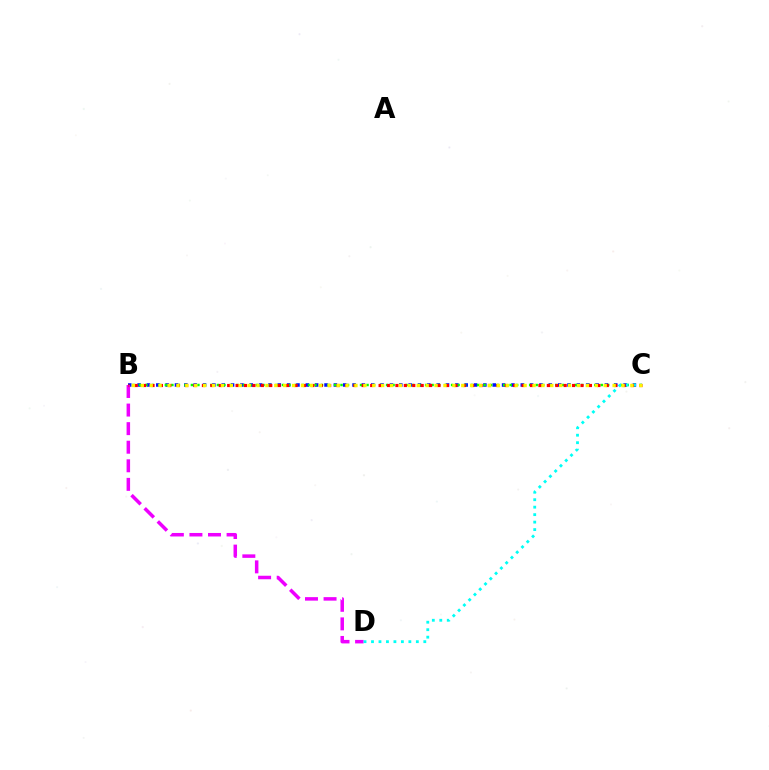{('B', 'C'): [{'color': '#0010ff', 'line_style': 'dotted', 'thickness': 2.54}, {'color': '#08ff00', 'line_style': 'dotted', 'thickness': 1.77}, {'color': '#ff0000', 'line_style': 'dotted', 'thickness': 2.29}, {'color': '#fcf500', 'line_style': 'dotted', 'thickness': 2.42}], ('B', 'D'): [{'color': '#ee00ff', 'line_style': 'dashed', 'thickness': 2.52}], ('C', 'D'): [{'color': '#00fff6', 'line_style': 'dotted', 'thickness': 2.03}]}